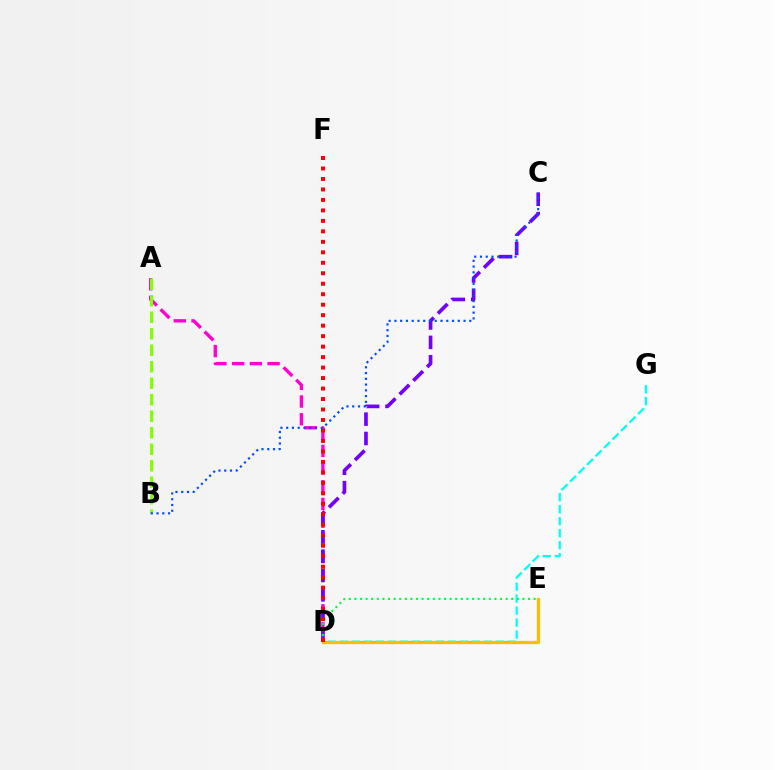{('A', 'D'): [{'color': '#ff00cf', 'line_style': 'dashed', 'thickness': 2.41}], ('D', 'G'): [{'color': '#00fff6', 'line_style': 'dashed', 'thickness': 1.63}], ('D', 'E'): [{'color': '#ffbd00', 'line_style': 'solid', 'thickness': 2.37}, {'color': '#00ff39', 'line_style': 'dotted', 'thickness': 1.52}], ('A', 'B'): [{'color': '#84ff00', 'line_style': 'dashed', 'thickness': 2.24}], ('C', 'D'): [{'color': '#7200ff', 'line_style': 'dashed', 'thickness': 2.63}], ('D', 'F'): [{'color': '#ff0000', 'line_style': 'dotted', 'thickness': 2.85}], ('B', 'C'): [{'color': '#004bff', 'line_style': 'dotted', 'thickness': 1.56}]}